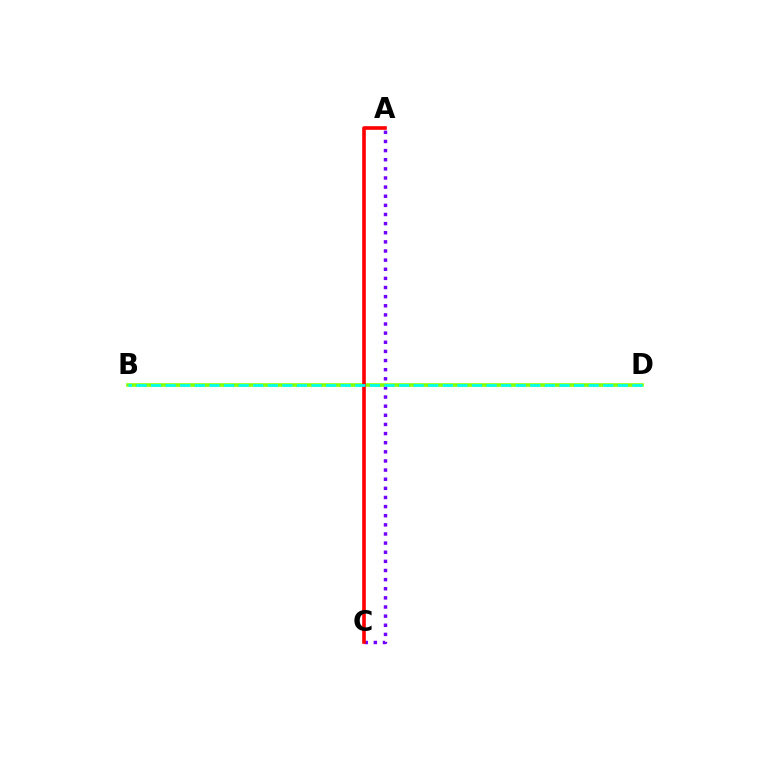{('A', 'C'): [{'color': '#7200ff', 'line_style': 'dotted', 'thickness': 2.48}, {'color': '#ff0000', 'line_style': 'solid', 'thickness': 2.61}], ('B', 'D'): [{'color': '#84ff00', 'line_style': 'solid', 'thickness': 2.57}, {'color': '#00fff6', 'line_style': 'dashed', 'thickness': 1.98}]}